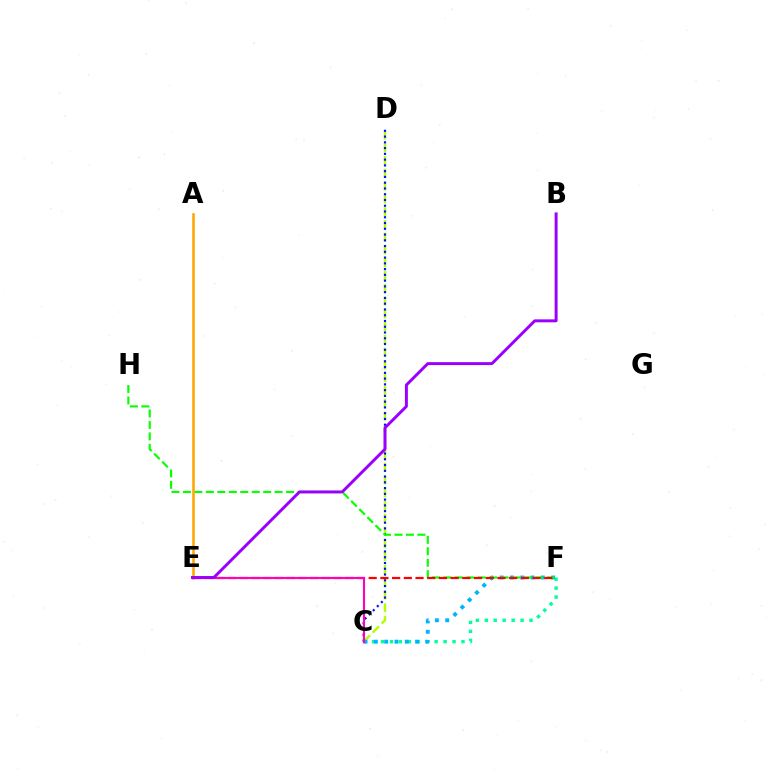{('C', 'F'): [{'color': '#00ff9d', 'line_style': 'dotted', 'thickness': 2.43}, {'color': '#00b5ff', 'line_style': 'dotted', 'thickness': 2.8}], ('C', 'D'): [{'color': '#b3ff00', 'line_style': 'dashed', 'thickness': 1.74}, {'color': '#0010ff', 'line_style': 'dotted', 'thickness': 1.57}], ('F', 'H'): [{'color': '#08ff00', 'line_style': 'dashed', 'thickness': 1.56}], ('E', 'F'): [{'color': '#ff0000', 'line_style': 'dashed', 'thickness': 1.59}], ('C', 'E'): [{'color': '#ff00bd', 'line_style': 'solid', 'thickness': 1.52}], ('A', 'E'): [{'color': '#ffa500', 'line_style': 'solid', 'thickness': 1.84}], ('B', 'E'): [{'color': '#9b00ff', 'line_style': 'solid', 'thickness': 2.13}]}